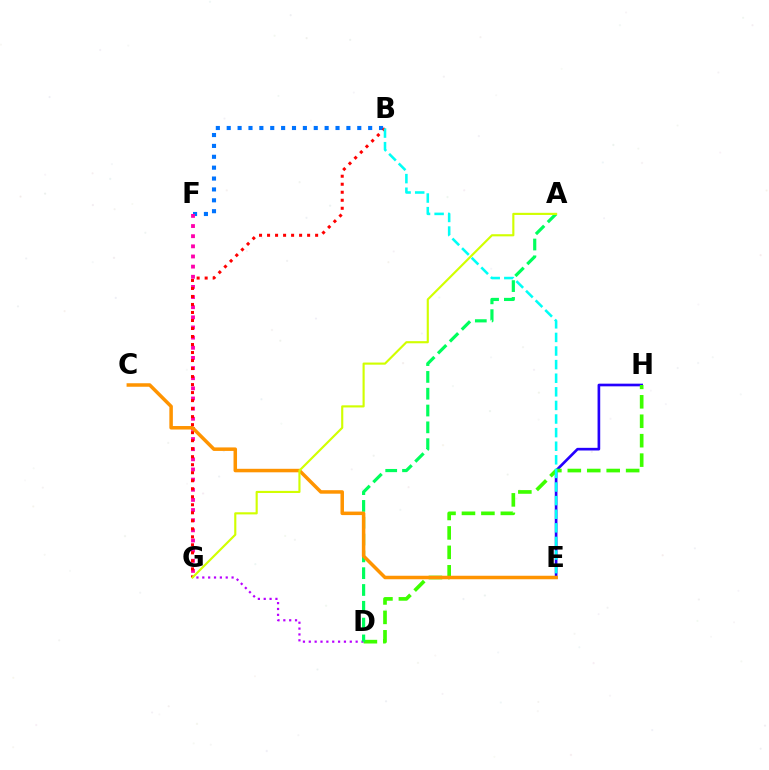{('B', 'F'): [{'color': '#0074ff', 'line_style': 'dotted', 'thickness': 2.96}], ('E', 'H'): [{'color': '#2500ff', 'line_style': 'solid', 'thickness': 1.92}], ('F', 'G'): [{'color': '#ff00ac', 'line_style': 'dotted', 'thickness': 2.76}], ('D', 'G'): [{'color': '#b900ff', 'line_style': 'dotted', 'thickness': 1.59}], ('D', 'H'): [{'color': '#3dff00', 'line_style': 'dashed', 'thickness': 2.64}], ('A', 'D'): [{'color': '#00ff5c', 'line_style': 'dashed', 'thickness': 2.28}], ('C', 'E'): [{'color': '#ff9400', 'line_style': 'solid', 'thickness': 2.53}], ('B', 'G'): [{'color': '#ff0000', 'line_style': 'dotted', 'thickness': 2.18}], ('B', 'E'): [{'color': '#00fff6', 'line_style': 'dashed', 'thickness': 1.85}], ('A', 'G'): [{'color': '#d1ff00', 'line_style': 'solid', 'thickness': 1.54}]}